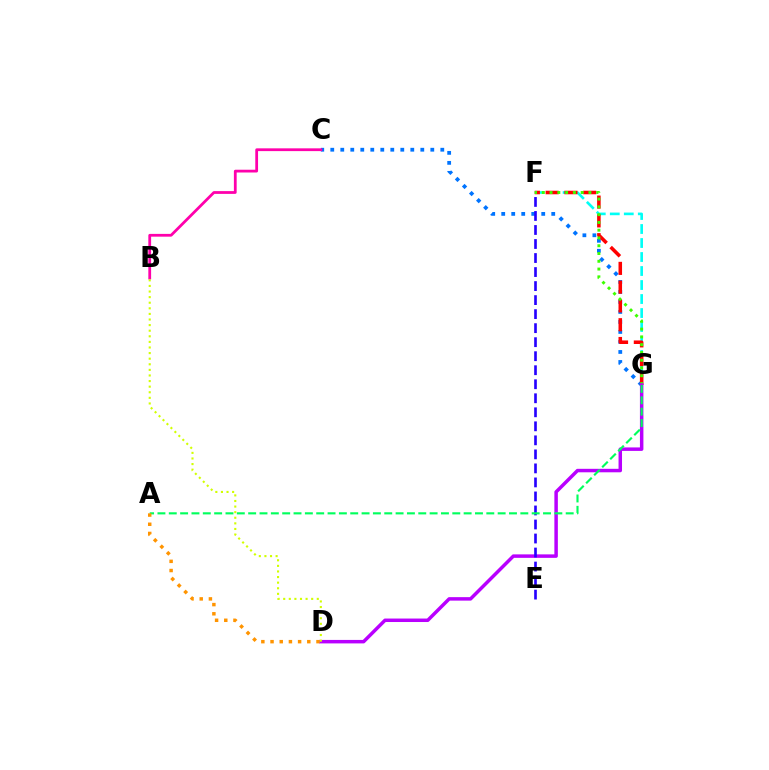{('C', 'G'): [{'color': '#0074ff', 'line_style': 'dotted', 'thickness': 2.72}], ('F', 'G'): [{'color': '#00fff6', 'line_style': 'dashed', 'thickness': 1.9}, {'color': '#ff0000', 'line_style': 'dashed', 'thickness': 2.55}, {'color': '#3dff00', 'line_style': 'dotted', 'thickness': 2.11}], ('D', 'G'): [{'color': '#b900ff', 'line_style': 'solid', 'thickness': 2.51}], ('E', 'F'): [{'color': '#2500ff', 'line_style': 'dashed', 'thickness': 1.91}], ('A', 'G'): [{'color': '#00ff5c', 'line_style': 'dashed', 'thickness': 1.54}], ('B', 'C'): [{'color': '#ff00ac', 'line_style': 'solid', 'thickness': 2.0}], ('A', 'D'): [{'color': '#ff9400', 'line_style': 'dotted', 'thickness': 2.5}], ('B', 'D'): [{'color': '#d1ff00', 'line_style': 'dotted', 'thickness': 1.52}]}